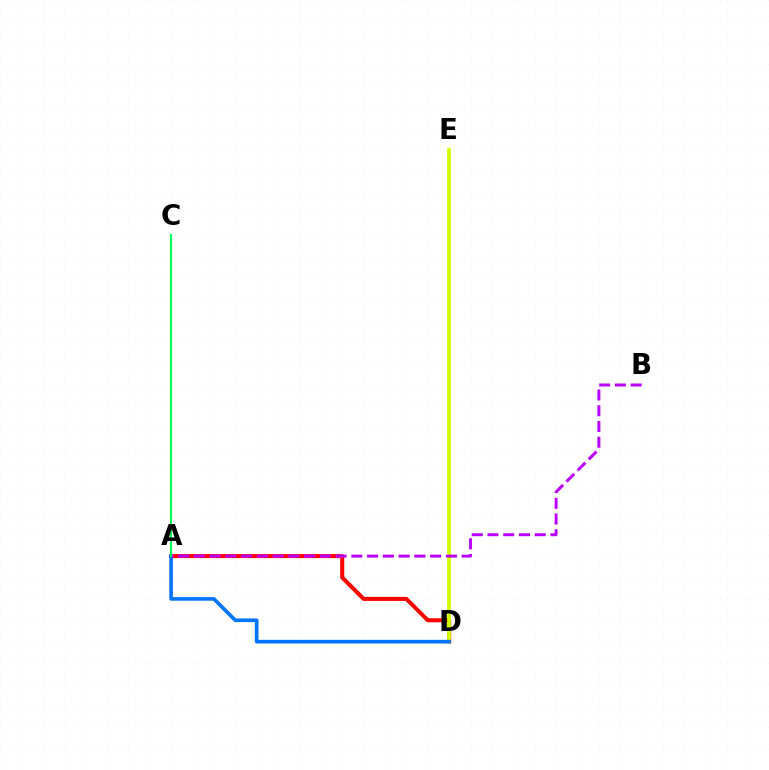{('A', 'D'): [{'color': '#ff0000', 'line_style': 'solid', 'thickness': 2.91}, {'color': '#0074ff', 'line_style': 'solid', 'thickness': 2.62}], ('D', 'E'): [{'color': '#d1ff00', 'line_style': 'solid', 'thickness': 2.71}], ('A', 'B'): [{'color': '#b900ff', 'line_style': 'dashed', 'thickness': 2.14}], ('A', 'C'): [{'color': '#00ff5c', 'line_style': 'solid', 'thickness': 1.55}]}